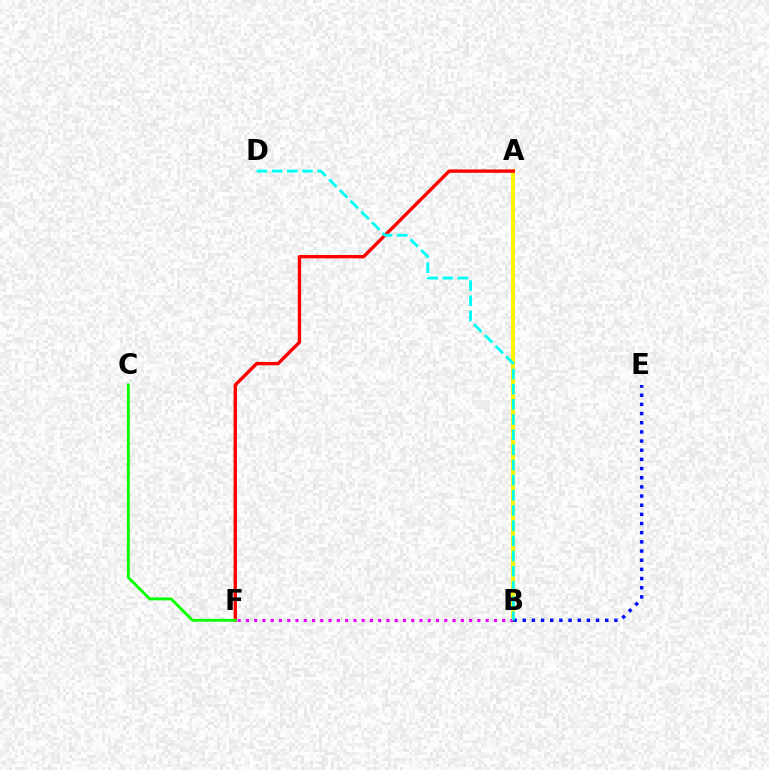{('A', 'B'): [{'color': '#fcf500', 'line_style': 'solid', 'thickness': 2.88}], ('A', 'F'): [{'color': '#ff0000', 'line_style': 'solid', 'thickness': 2.43}], ('C', 'F'): [{'color': '#08ff00', 'line_style': 'solid', 'thickness': 2.07}], ('B', 'F'): [{'color': '#ee00ff', 'line_style': 'dotted', 'thickness': 2.25}], ('B', 'E'): [{'color': '#0010ff', 'line_style': 'dotted', 'thickness': 2.49}], ('B', 'D'): [{'color': '#00fff6', 'line_style': 'dashed', 'thickness': 2.06}]}